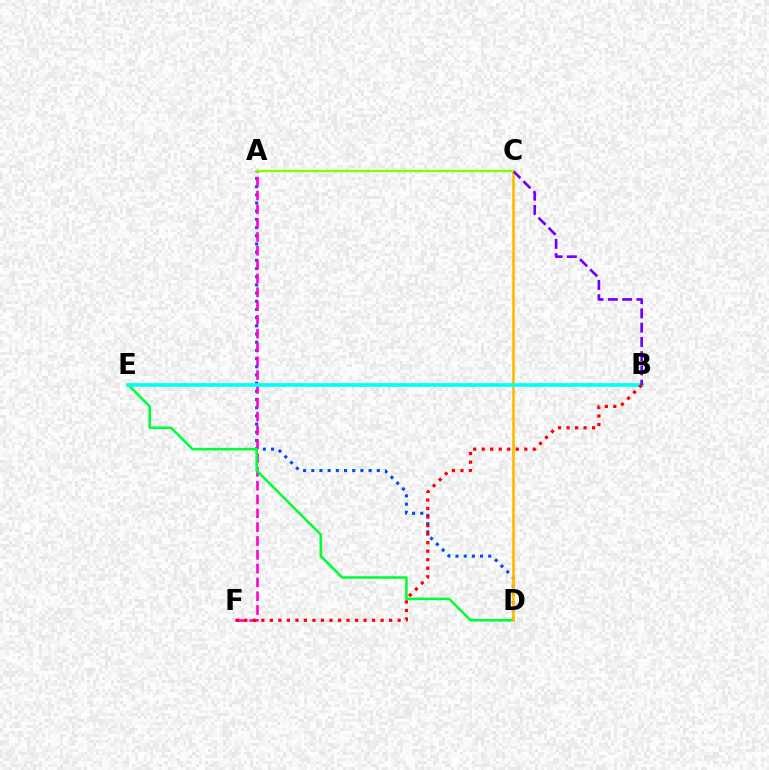{('A', 'D'): [{'color': '#004bff', 'line_style': 'dotted', 'thickness': 2.22}], ('A', 'F'): [{'color': '#ff00cf', 'line_style': 'dashed', 'thickness': 1.88}], ('D', 'E'): [{'color': '#00ff39', 'line_style': 'solid', 'thickness': 1.86}], ('C', 'D'): [{'color': '#ffbd00', 'line_style': 'solid', 'thickness': 1.95}], ('B', 'E'): [{'color': '#00fff6', 'line_style': 'solid', 'thickness': 2.66}], ('B', 'F'): [{'color': '#ff0000', 'line_style': 'dotted', 'thickness': 2.32}], ('B', 'C'): [{'color': '#7200ff', 'line_style': 'dashed', 'thickness': 1.94}], ('A', 'C'): [{'color': '#84ff00', 'line_style': 'solid', 'thickness': 1.63}]}